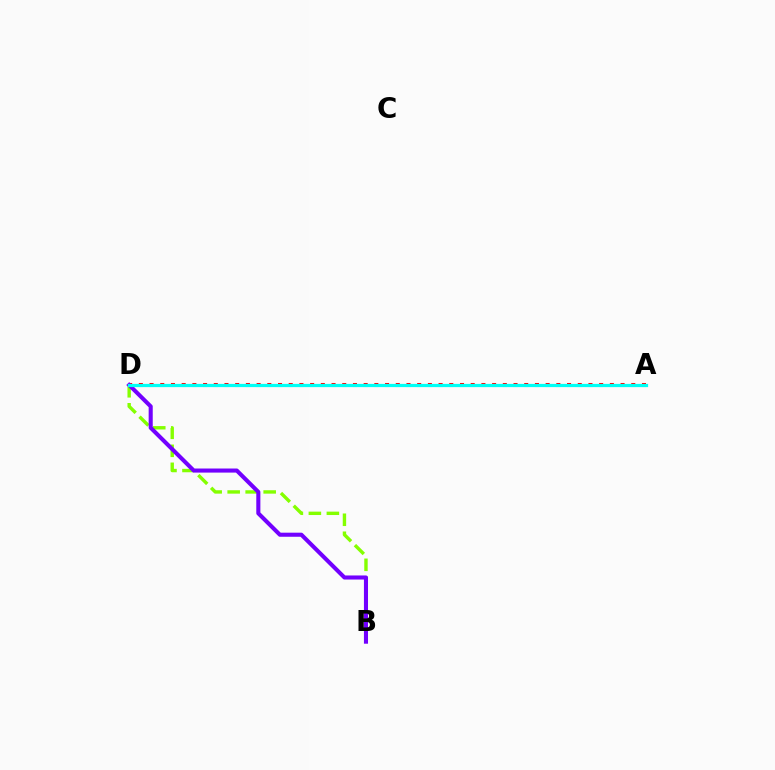{('B', 'D'): [{'color': '#84ff00', 'line_style': 'dashed', 'thickness': 2.45}, {'color': '#7200ff', 'line_style': 'solid', 'thickness': 2.94}], ('A', 'D'): [{'color': '#ff0000', 'line_style': 'dotted', 'thickness': 2.91}, {'color': '#00fff6', 'line_style': 'solid', 'thickness': 2.32}]}